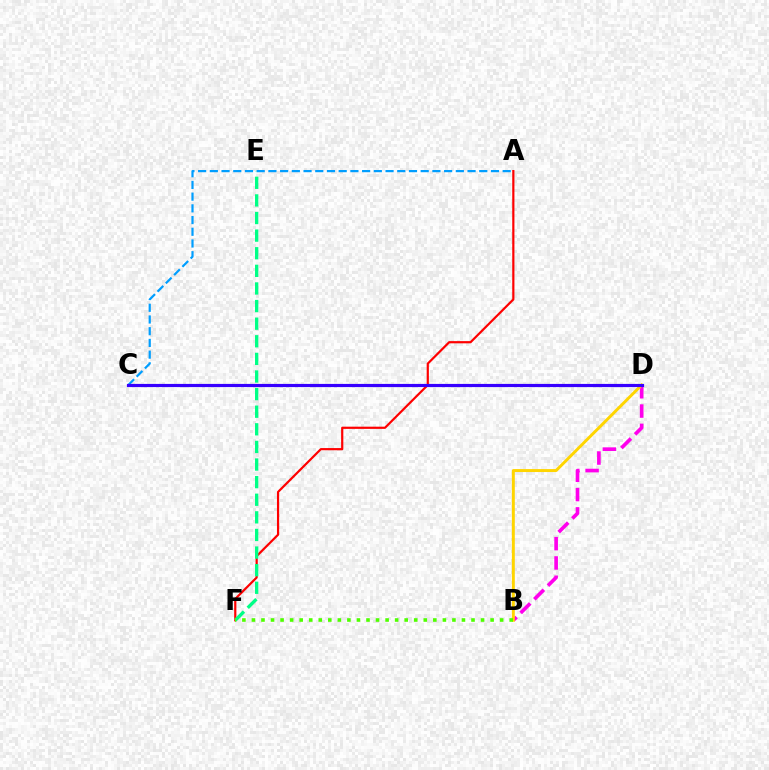{('A', 'F'): [{'color': '#ff0000', 'line_style': 'solid', 'thickness': 1.58}], ('B', 'D'): [{'color': '#ff00ed', 'line_style': 'dashed', 'thickness': 2.62}, {'color': '#ffd500', 'line_style': 'solid', 'thickness': 2.13}], ('E', 'F'): [{'color': '#00ff86', 'line_style': 'dashed', 'thickness': 2.39}], ('A', 'C'): [{'color': '#009eff', 'line_style': 'dashed', 'thickness': 1.59}], ('C', 'D'): [{'color': '#3700ff', 'line_style': 'solid', 'thickness': 2.29}], ('B', 'F'): [{'color': '#4fff00', 'line_style': 'dotted', 'thickness': 2.59}]}